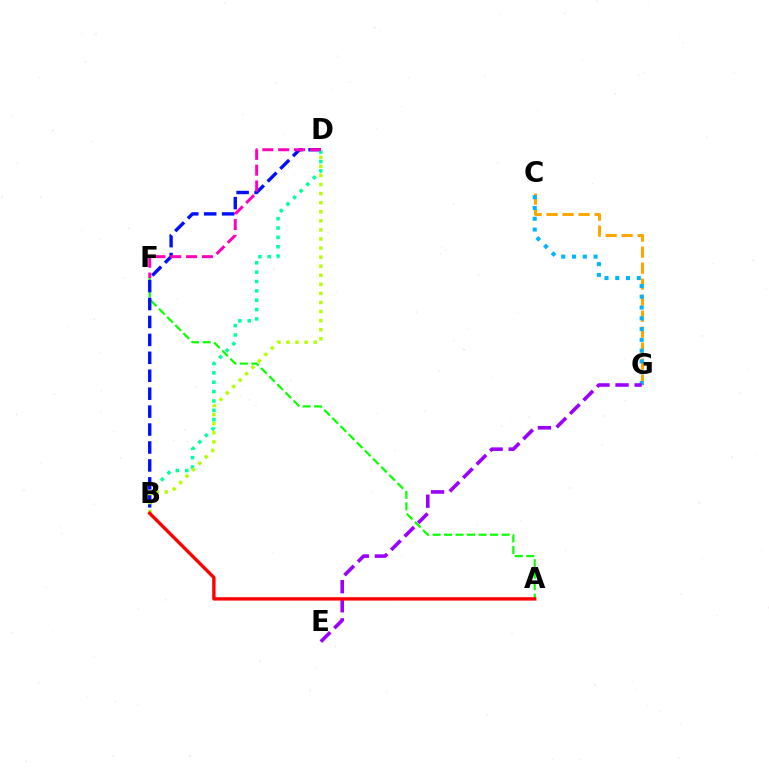{('A', 'F'): [{'color': '#08ff00', 'line_style': 'dashed', 'thickness': 1.56}], ('C', 'G'): [{'color': '#ffa500', 'line_style': 'dashed', 'thickness': 2.17}, {'color': '#00b5ff', 'line_style': 'dotted', 'thickness': 2.93}], ('B', 'D'): [{'color': '#0010ff', 'line_style': 'dashed', 'thickness': 2.44}, {'color': '#00ff9d', 'line_style': 'dotted', 'thickness': 2.54}, {'color': '#b3ff00', 'line_style': 'dotted', 'thickness': 2.47}], ('E', 'G'): [{'color': '#9b00ff', 'line_style': 'dashed', 'thickness': 2.59}], ('D', 'F'): [{'color': '#ff00bd', 'line_style': 'dashed', 'thickness': 2.15}], ('A', 'B'): [{'color': '#ff0000', 'line_style': 'solid', 'thickness': 2.43}]}